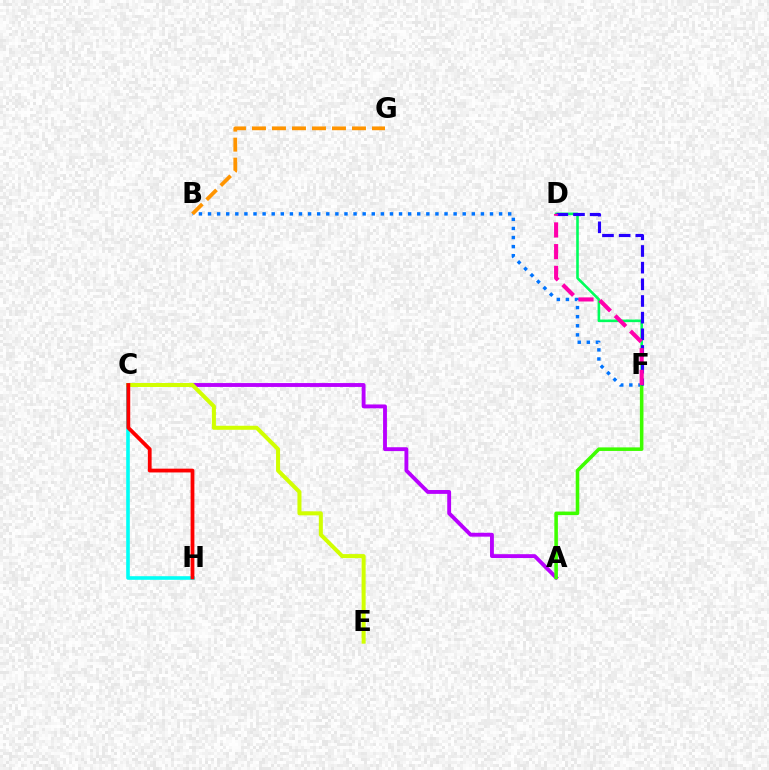{('A', 'C'): [{'color': '#b900ff', 'line_style': 'solid', 'thickness': 2.78}], ('D', 'F'): [{'color': '#00ff5c', 'line_style': 'solid', 'thickness': 1.87}, {'color': '#2500ff', 'line_style': 'dashed', 'thickness': 2.26}, {'color': '#ff00ac', 'line_style': 'dashed', 'thickness': 2.95}], ('C', 'H'): [{'color': '#00fff6', 'line_style': 'solid', 'thickness': 2.6}, {'color': '#ff0000', 'line_style': 'solid', 'thickness': 2.72}], ('B', 'F'): [{'color': '#0074ff', 'line_style': 'dotted', 'thickness': 2.47}], ('C', 'E'): [{'color': '#d1ff00', 'line_style': 'solid', 'thickness': 2.9}], ('A', 'F'): [{'color': '#3dff00', 'line_style': 'solid', 'thickness': 2.56}], ('B', 'G'): [{'color': '#ff9400', 'line_style': 'dashed', 'thickness': 2.72}]}